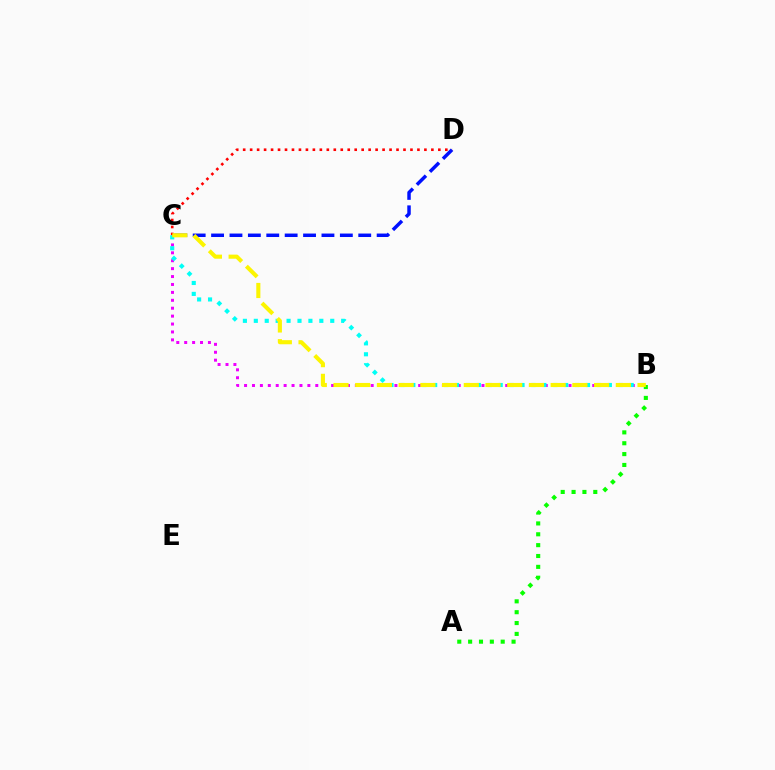{('C', 'D'): [{'color': '#0010ff', 'line_style': 'dashed', 'thickness': 2.5}, {'color': '#ff0000', 'line_style': 'dotted', 'thickness': 1.89}], ('B', 'C'): [{'color': '#ee00ff', 'line_style': 'dotted', 'thickness': 2.15}, {'color': '#00fff6', 'line_style': 'dotted', 'thickness': 2.97}, {'color': '#fcf500', 'line_style': 'dashed', 'thickness': 2.95}], ('A', 'B'): [{'color': '#08ff00', 'line_style': 'dotted', 'thickness': 2.95}]}